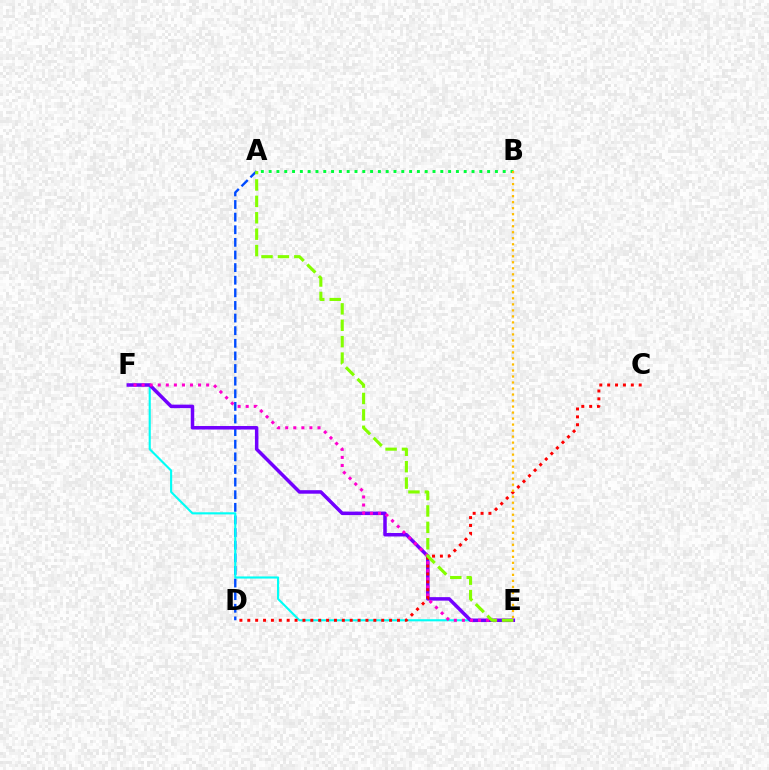{('A', 'D'): [{'color': '#004bff', 'line_style': 'dashed', 'thickness': 1.71}], ('E', 'F'): [{'color': '#00fff6', 'line_style': 'solid', 'thickness': 1.53}, {'color': '#7200ff', 'line_style': 'solid', 'thickness': 2.53}, {'color': '#ff00cf', 'line_style': 'dotted', 'thickness': 2.19}], ('A', 'B'): [{'color': '#00ff39', 'line_style': 'dotted', 'thickness': 2.12}], ('C', 'D'): [{'color': '#ff0000', 'line_style': 'dotted', 'thickness': 2.14}], ('A', 'E'): [{'color': '#84ff00', 'line_style': 'dashed', 'thickness': 2.23}], ('B', 'E'): [{'color': '#ffbd00', 'line_style': 'dotted', 'thickness': 1.63}]}